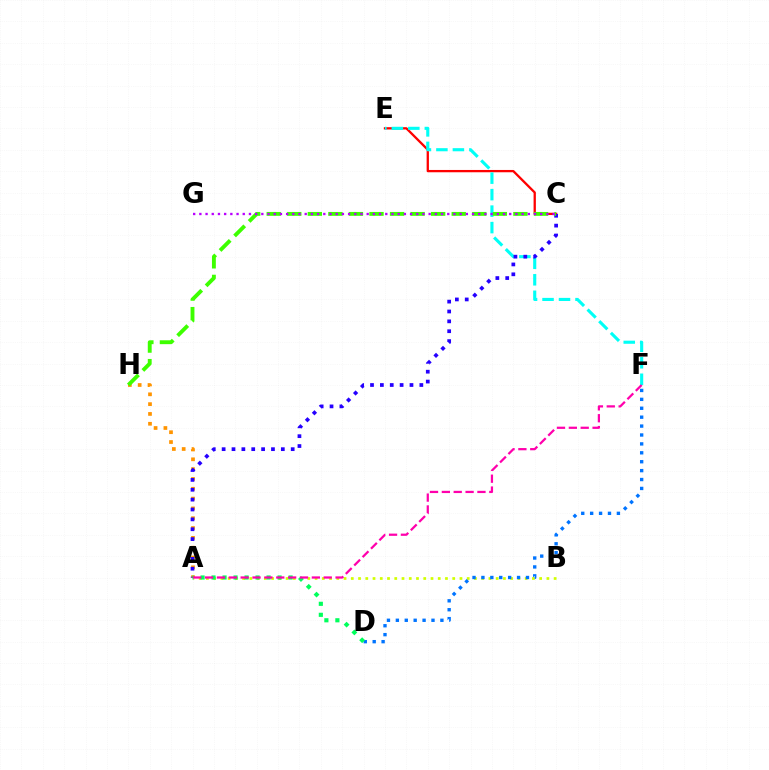{('A', 'B'): [{'color': '#d1ff00', 'line_style': 'dotted', 'thickness': 1.97}], ('A', 'H'): [{'color': '#ff9400', 'line_style': 'dotted', 'thickness': 2.67}], ('C', 'E'): [{'color': '#ff0000', 'line_style': 'solid', 'thickness': 1.65}], ('E', 'F'): [{'color': '#00fff6', 'line_style': 'dashed', 'thickness': 2.24}], ('A', 'C'): [{'color': '#2500ff', 'line_style': 'dotted', 'thickness': 2.68}], ('D', 'F'): [{'color': '#0074ff', 'line_style': 'dotted', 'thickness': 2.42}], ('C', 'H'): [{'color': '#3dff00', 'line_style': 'dashed', 'thickness': 2.79}], ('A', 'D'): [{'color': '#00ff5c', 'line_style': 'dotted', 'thickness': 2.99}], ('A', 'F'): [{'color': '#ff00ac', 'line_style': 'dashed', 'thickness': 1.61}], ('C', 'G'): [{'color': '#b900ff', 'line_style': 'dotted', 'thickness': 1.68}]}